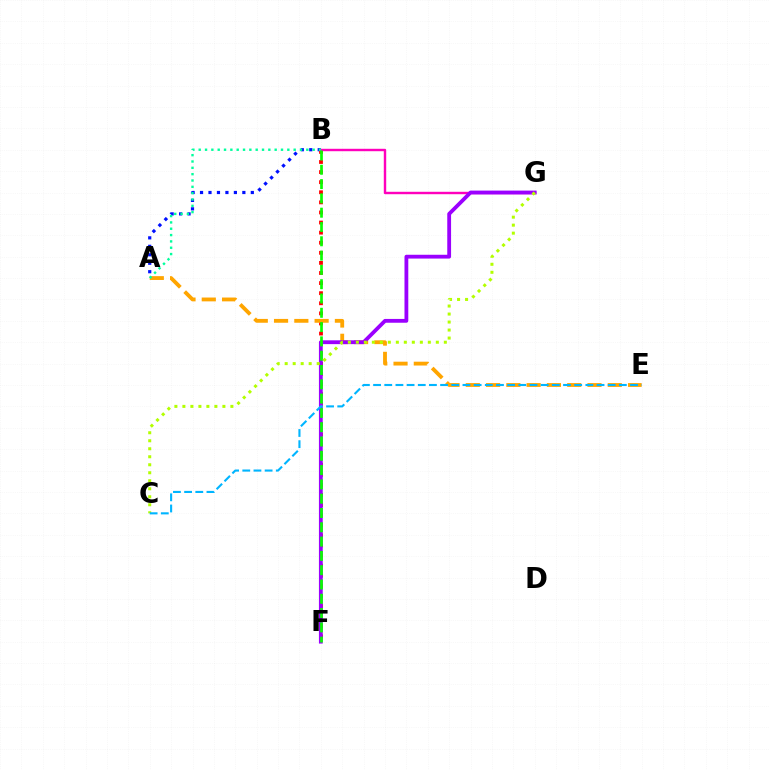{('A', 'B'): [{'color': '#0010ff', 'line_style': 'dotted', 'thickness': 2.3}, {'color': '#00ff9d', 'line_style': 'dotted', 'thickness': 1.72}], ('B', 'F'): [{'color': '#ff0000', 'line_style': 'dotted', 'thickness': 2.74}, {'color': '#08ff00', 'line_style': 'dashed', 'thickness': 1.94}], ('A', 'E'): [{'color': '#ffa500', 'line_style': 'dashed', 'thickness': 2.76}], ('B', 'G'): [{'color': '#ff00bd', 'line_style': 'solid', 'thickness': 1.74}], ('F', 'G'): [{'color': '#9b00ff', 'line_style': 'solid', 'thickness': 2.74}], ('C', 'G'): [{'color': '#b3ff00', 'line_style': 'dotted', 'thickness': 2.17}], ('C', 'E'): [{'color': '#00b5ff', 'line_style': 'dashed', 'thickness': 1.52}]}